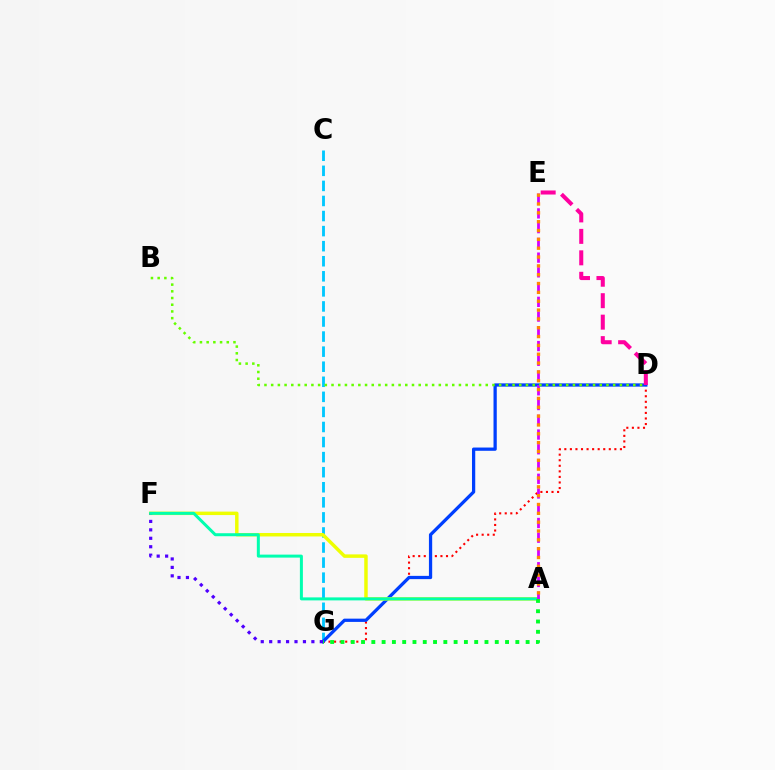{('C', 'G'): [{'color': '#00c7ff', 'line_style': 'dashed', 'thickness': 2.05}], ('D', 'G'): [{'color': '#ff0000', 'line_style': 'dotted', 'thickness': 1.51}, {'color': '#003fff', 'line_style': 'solid', 'thickness': 2.34}], ('A', 'F'): [{'color': '#eeff00', 'line_style': 'solid', 'thickness': 2.49}, {'color': '#00ffaf', 'line_style': 'solid', 'thickness': 2.16}], ('F', 'G'): [{'color': '#4f00ff', 'line_style': 'dotted', 'thickness': 2.29}], ('A', 'E'): [{'color': '#d600ff', 'line_style': 'dashed', 'thickness': 2.0}, {'color': '#ff8800', 'line_style': 'dotted', 'thickness': 2.4}], ('A', 'G'): [{'color': '#00ff27', 'line_style': 'dotted', 'thickness': 2.79}], ('D', 'E'): [{'color': '#ff00a0', 'line_style': 'dashed', 'thickness': 2.92}], ('B', 'D'): [{'color': '#66ff00', 'line_style': 'dotted', 'thickness': 1.82}]}